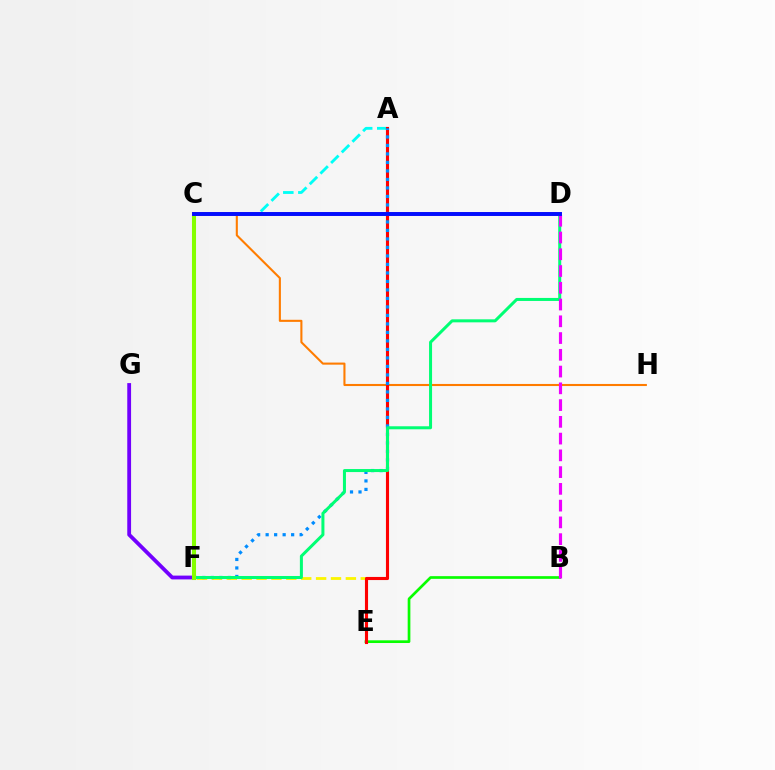{('E', 'F'): [{'color': '#fcf500', 'line_style': 'dashed', 'thickness': 2.02}], ('C', 'H'): [{'color': '#ff7c00', 'line_style': 'solid', 'thickness': 1.51}], ('A', 'C'): [{'color': '#00fff6', 'line_style': 'dashed', 'thickness': 2.04}], ('F', 'G'): [{'color': '#7200ff', 'line_style': 'solid', 'thickness': 2.74}], ('B', 'E'): [{'color': '#08ff00', 'line_style': 'solid', 'thickness': 1.94}], ('A', 'E'): [{'color': '#ff0000', 'line_style': 'solid', 'thickness': 2.24}], ('A', 'F'): [{'color': '#008cff', 'line_style': 'dotted', 'thickness': 2.31}], ('D', 'F'): [{'color': '#00ff74', 'line_style': 'solid', 'thickness': 2.17}], ('C', 'F'): [{'color': '#84ff00', 'line_style': 'solid', 'thickness': 2.93}], ('C', 'D'): [{'color': '#ff0094', 'line_style': 'solid', 'thickness': 2.7}, {'color': '#0010ff', 'line_style': 'solid', 'thickness': 2.79}], ('B', 'D'): [{'color': '#ee00ff', 'line_style': 'dashed', 'thickness': 2.28}]}